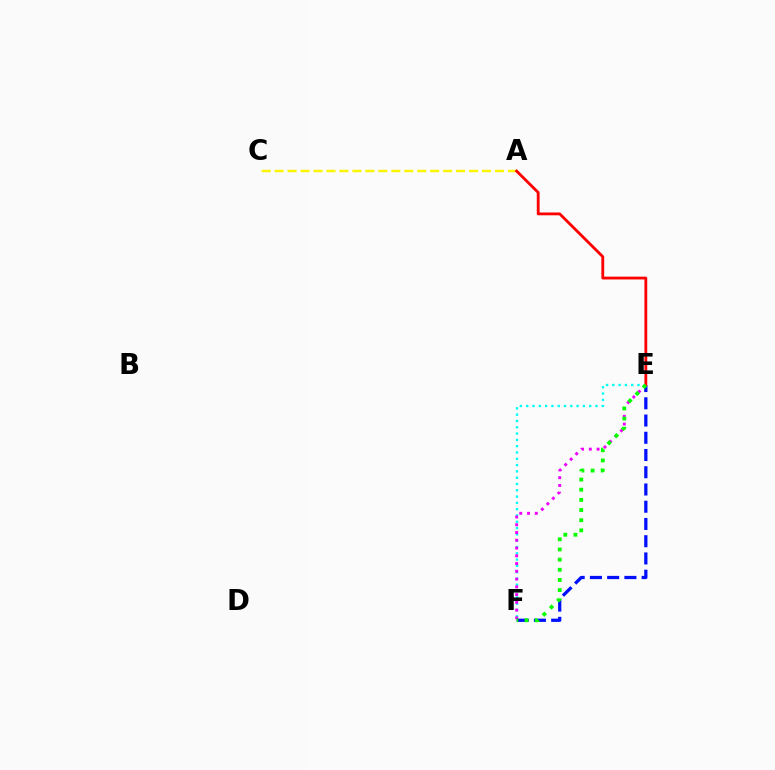{('E', 'F'): [{'color': '#00fff6', 'line_style': 'dotted', 'thickness': 1.71}, {'color': '#ee00ff', 'line_style': 'dotted', 'thickness': 2.11}, {'color': '#0010ff', 'line_style': 'dashed', 'thickness': 2.34}, {'color': '#08ff00', 'line_style': 'dotted', 'thickness': 2.76}], ('A', 'C'): [{'color': '#fcf500', 'line_style': 'dashed', 'thickness': 1.76}], ('A', 'E'): [{'color': '#ff0000', 'line_style': 'solid', 'thickness': 2.03}]}